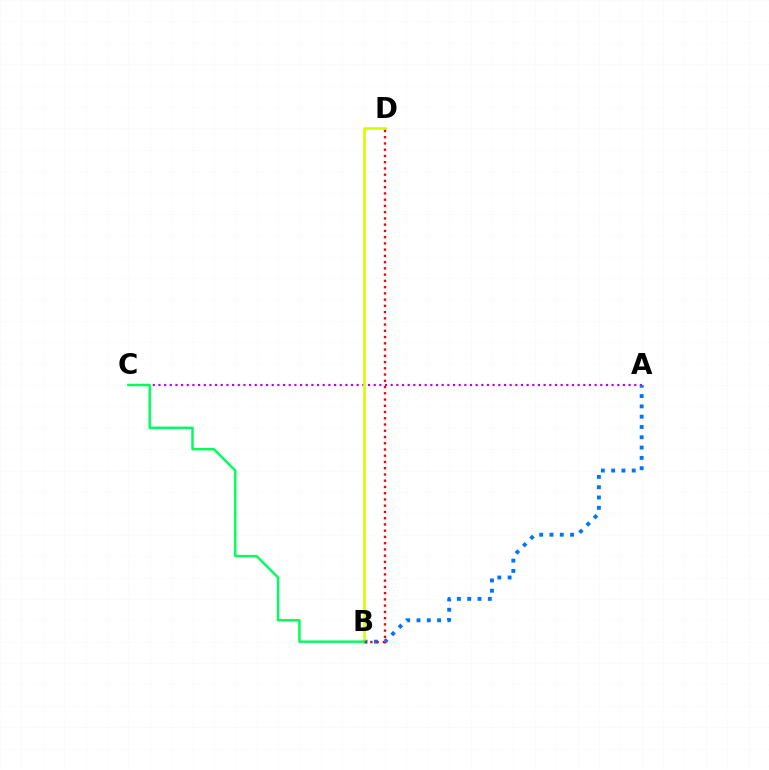{('A', 'C'): [{'color': '#b900ff', 'line_style': 'dotted', 'thickness': 1.54}], ('A', 'B'): [{'color': '#0074ff', 'line_style': 'dotted', 'thickness': 2.8}], ('B', 'D'): [{'color': '#d1ff00', 'line_style': 'solid', 'thickness': 1.91}, {'color': '#ff0000', 'line_style': 'dotted', 'thickness': 1.7}], ('B', 'C'): [{'color': '#00ff5c', 'line_style': 'solid', 'thickness': 1.77}]}